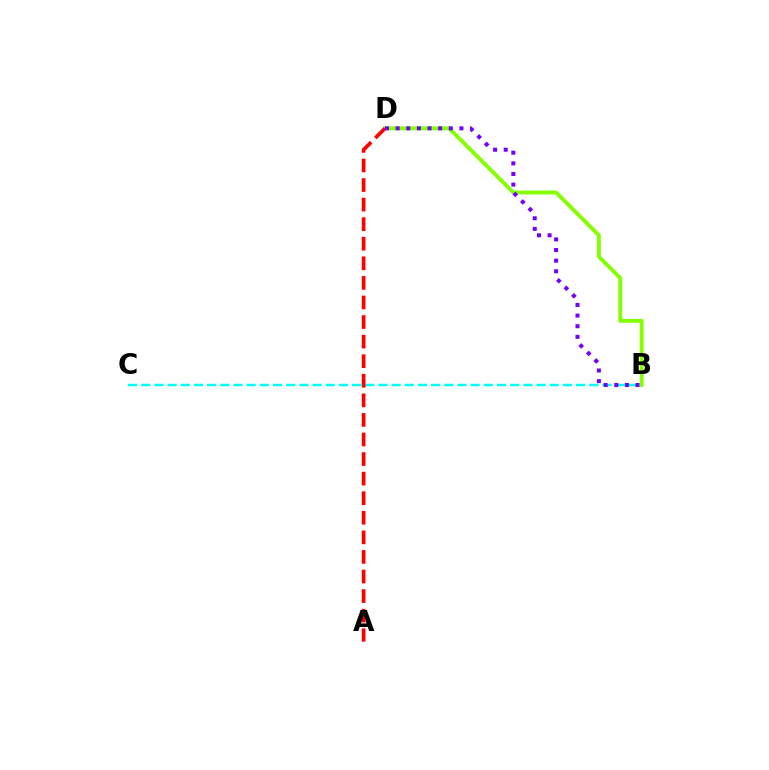{('B', 'D'): [{'color': '#84ff00', 'line_style': 'solid', 'thickness': 2.78}, {'color': '#7200ff', 'line_style': 'dotted', 'thickness': 2.89}], ('B', 'C'): [{'color': '#00fff6', 'line_style': 'dashed', 'thickness': 1.79}], ('A', 'D'): [{'color': '#ff0000', 'line_style': 'dashed', 'thickness': 2.66}]}